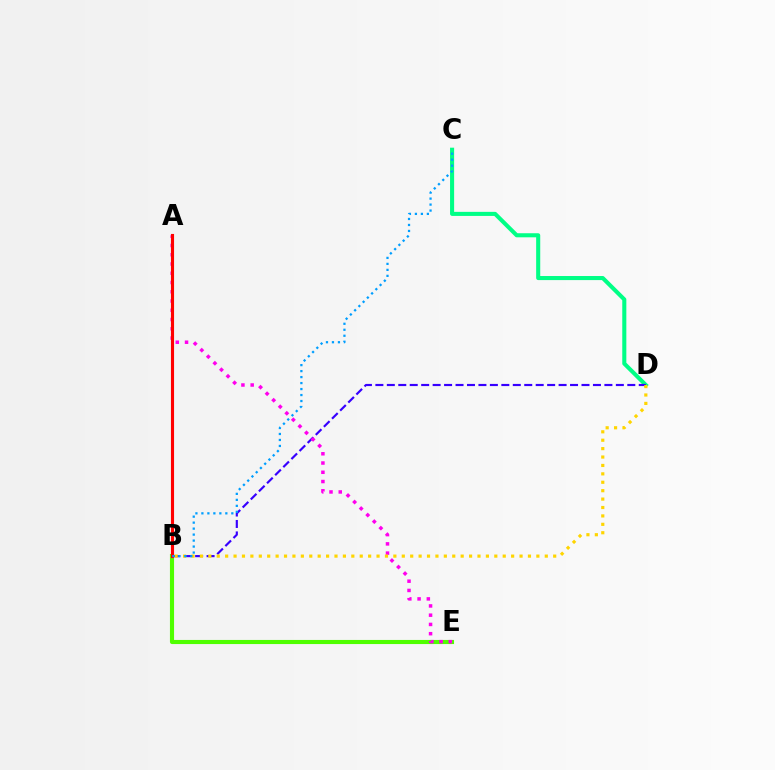{('C', 'D'): [{'color': '#00ff86', 'line_style': 'solid', 'thickness': 2.93}], ('B', 'D'): [{'color': '#3700ff', 'line_style': 'dashed', 'thickness': 1.56}, {'color': '#ffd500', 'line_style': 'dotted', 'thickness': 2.29}], ('B', 'E'): [{'color': '#4fff00', 'line_style': 'solid', 'thickness': 2.96}], ('A', 'E'): [{'color': '#ff00ed', 'line_style': 'dotted', 'thickness': 2.51}], ('A', 'B'): [{'color': '#ff0000', 'line_style': 'solid', 'thickness': 2.24}], ('B', 'C'): [{'color': '#009eff', 'line_style': 'dotted', 'thickness': 1.63}]}